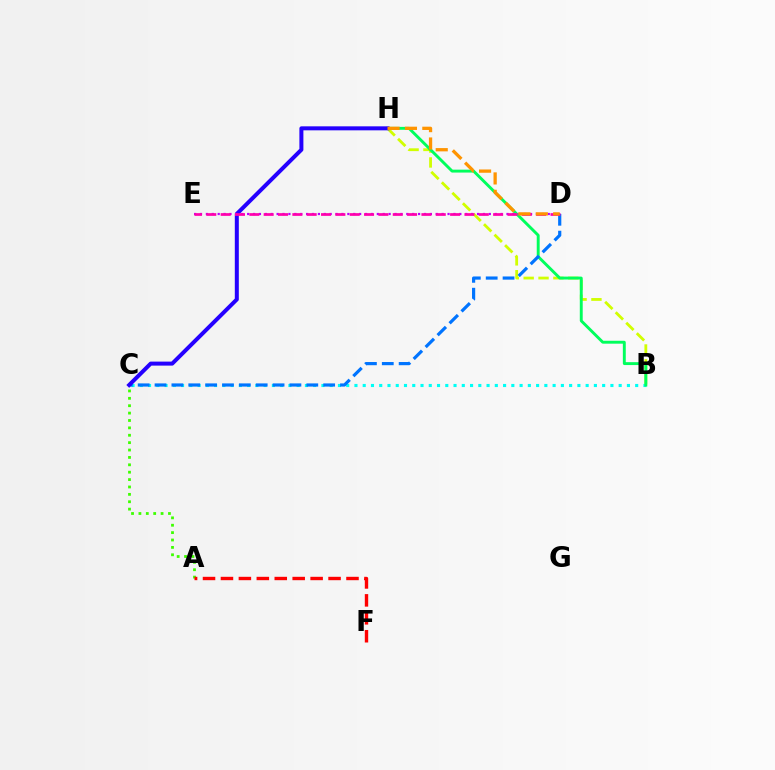{('B', 'H'): [{'color': '#d1ff00', 'line_style': 'dashed', 'thickness': 2.02}, {'color': '#00ff5c', 'line_style': 'solid', 'thickness': 2.09}], ('B', 'C'): [{'color': '#00fff6', 'line_style': 'dotted', 'thickness': 2.24}], ('A', 'C'): [{'color': '#3dff00', 'line_style': 'dotted', 'thickness': 2.01}], ('C', 'D'): [{'color': '#0074ff', 'line_style': 'dashed', 'thickness': 2.29}], ('C', 'H'): [{'color': '#2500ff', 'line_style': 'solid', 'thickness': 2.88}], ('D', 'E'): [{'color': '#b900ff', 'line_style': 'dotted', 'thickness': 1.6}, {'color': '#ff00ac', 'line_style': 'dashed', 'thickness': 1.95}], ('A', 'F'): [{'color': '#ff0000', 'line_style': 'dashed', 'thickness': 2.44}], ('D', 'H'): [{'color': '#ff9400', 'line_style': 'dashed', 'thickness': 2.36}]}